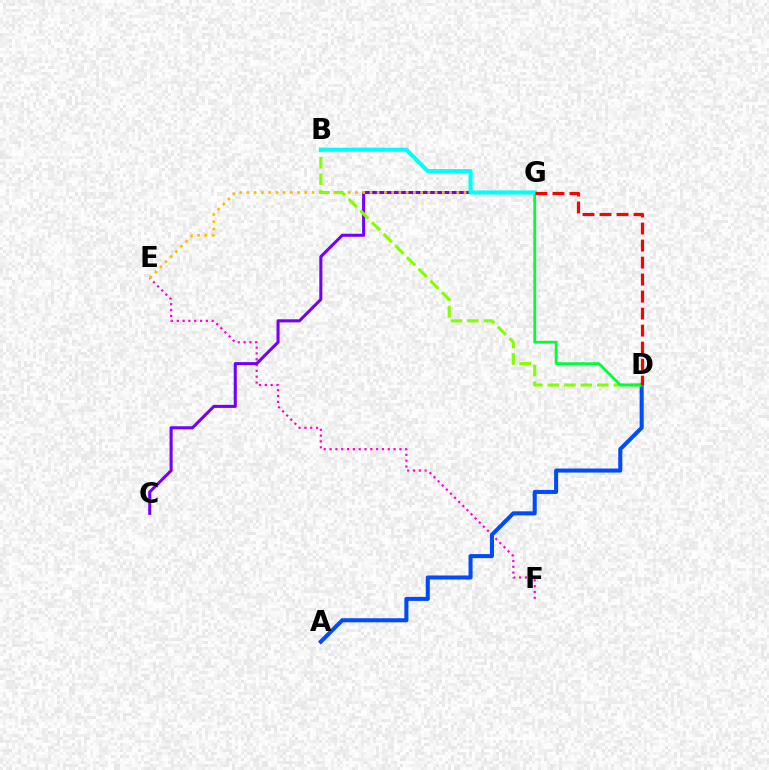{('E', 'F'): [{'color': '#ff00cf', 'line_style': 'dotted', 'thickness': 1.58}], ('C', 'G'): [{'color': '#7200ff', 'line_style': 'solid', 'thickness': 2.2}], ('E', 'G'): [{'color': '#ffbd00', 'line_style': 'dotted', 'thickness': 1.97}], ('A', 'D'): [{'color': '#004bff', 'line_style': 'solid', 'thickness': 2.92}], ('B', 'D'): [{'color': '#84ff00', 'line_style': 'dashed', 'thickness': 2.24}], ('D', 'G'): [{'color': '#00ff39', 'line_style': 'solid', 'thickness': 2.0}, {'color': '#ff0000', 'line_style': 'dashed', 'thickness': 2.31}], ('B', 'G'): [{'color': '#00fff6', 'line_style': 'solid', 'thickness': 2.95}]}